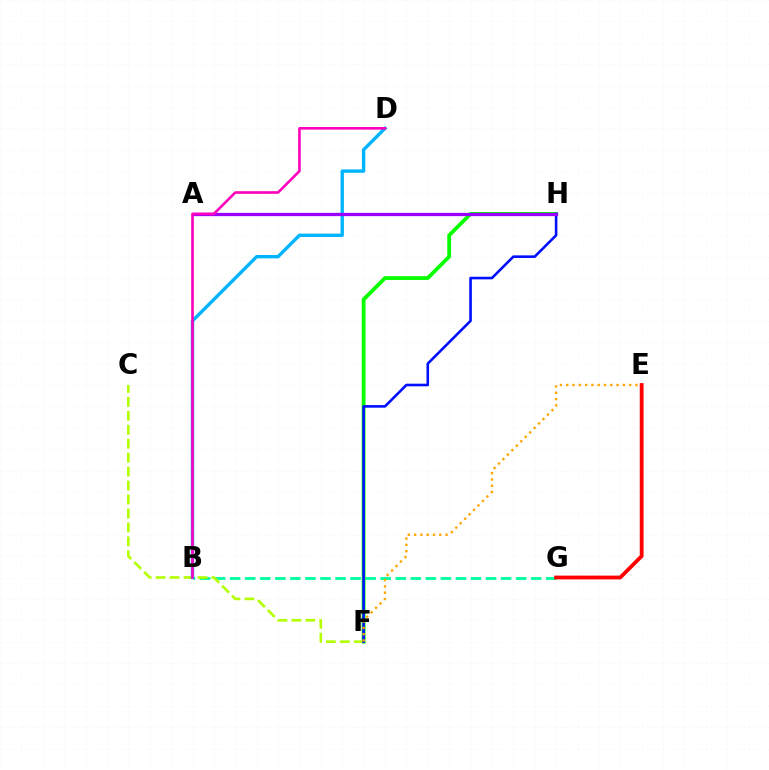{('B', 'G'): [{'color': '#00ff9d', 'line_style': 'dashed', 'thickness': 2.04}], ('F', 'H'): [{'color': '#08ff00', 'line_style': 'solid', 'thickness': 2.74}, {'color': '#0010ff', 'line_style': 'solid', 'thickness': 1.88}], ('C', 'F'): [{'color': '#b3ff00', 'line_style': 'dashed', 'thickness': 1.9}], ('B', 'D'): [{'color': '#00b5ff', 'line_style': 'solid', 'thickness': 2.44}, {'color': '#ff00bd', 'line_style': 'solid', 'thickness': 1.89}], ('E', 'G'): [{'color': '#ff0000', 'line_style': 'solid', 'thickness': 2.74}], ('A', 'H'): [{'color': '#9b00ff', 'line_style': 'solid', 'thickness': 2.37}], ('E', 'F'): [{'color': '#ffa500', 'line_style': 'dotted', 'thickness': 1.71}]}